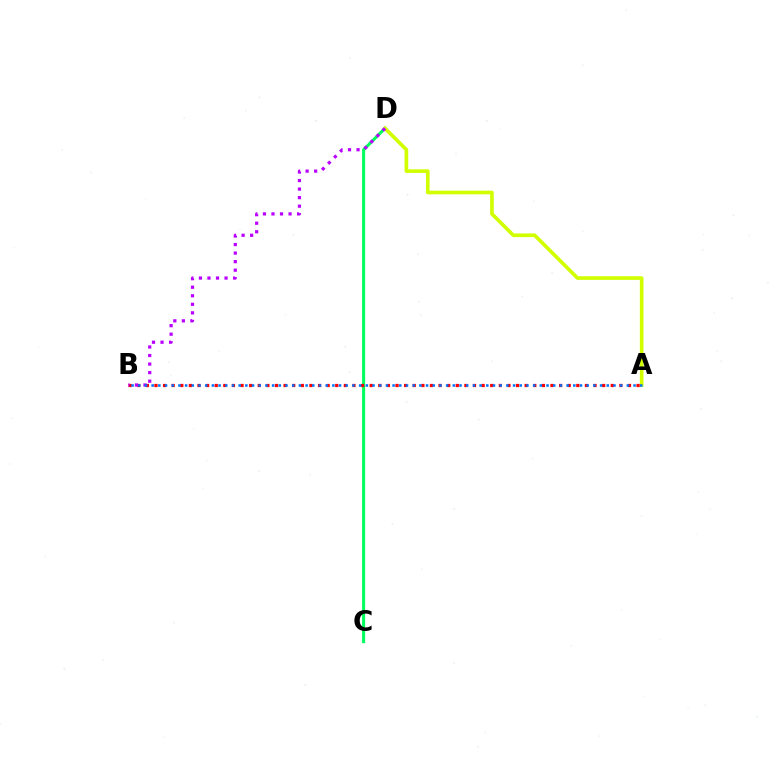{('C', 'D'): [{'color': '#00ff5c', 'line_style': 'solid', 'thickness': 2.2}], ('A', 'D'): [{'color': '#d1ff00', 'line_style': 'solid', 'thickness': 2.62}], ('A', 'B'): [{'color': '#ff0000', 'line_style': 'dotted', 'thickness': 2.34}, {'color': '#0074ff', 'line_style': 'dotted', 'thickness': 1.82}], ('B', 'D'): [{'color': '#b900ff', 'line_style': 'dotted', 'thickness': 2.32}]}